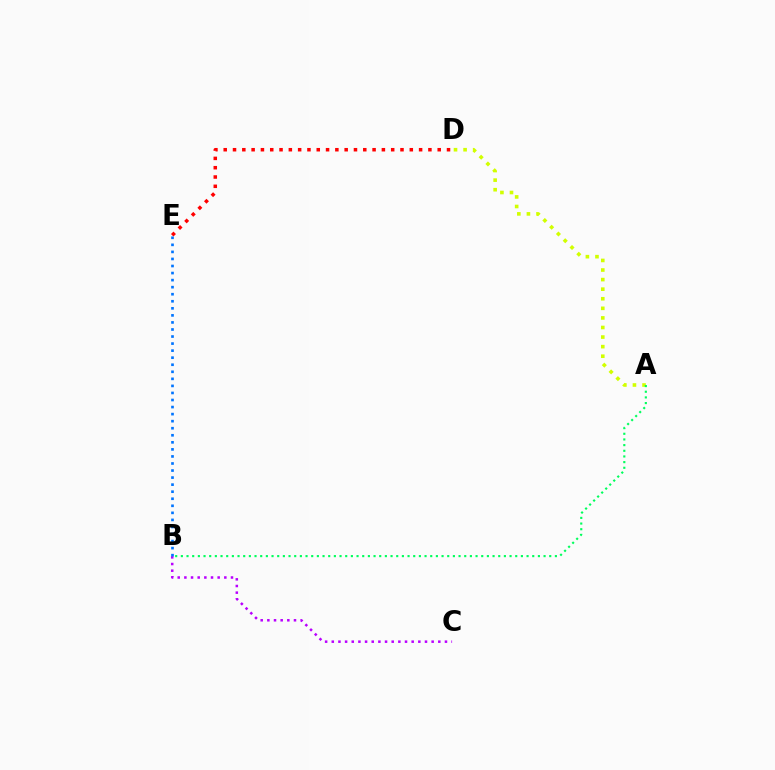{('B', 'C'): [{'color': '#b900ff', 'line_style': 'dotted', 'thickness': 1.81}], ('A', 'D'): [{'color': '#d1ff00', 'line_style': 'dotted', 'thickness': 2.6}], ('D', 'E'): [{'color': '#ff0000', 'line_style': 'dotted', 'thickness': 2.53}], ('A', 'B'): [{'color': '#00ff5c', 'line_style': 'dotted', 'thickness': 1.54}], ('B', 'E'): [{'color': '#0074ff', 'line_style': 'dotted', 'thickness': 1.92}]}